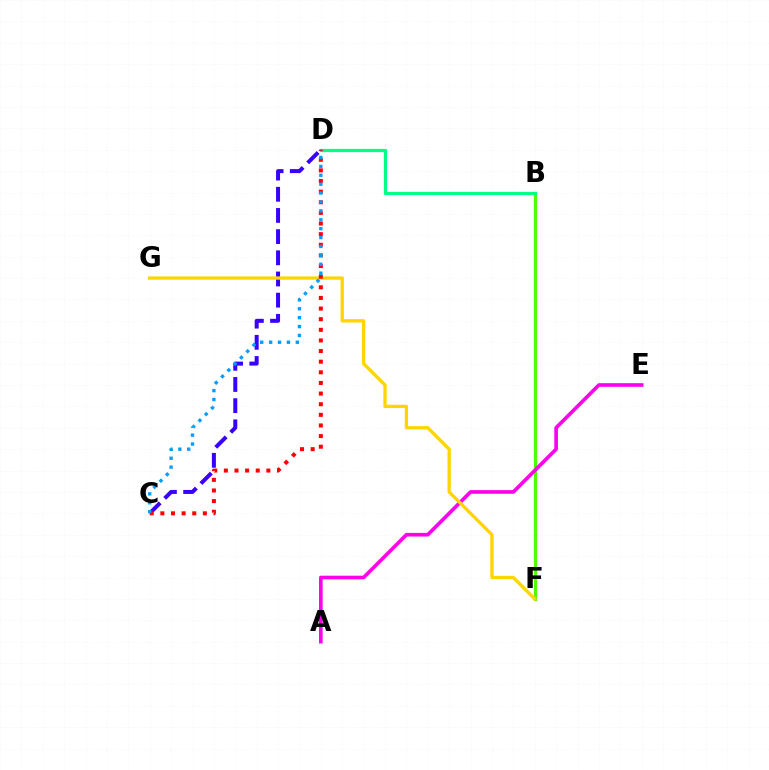{('B', 'F'): [{'color': '#4fff00', 'line_style': 'solid', 'thickness': 2.31}], ('B', 'D'): [{'color': '#00ff86', 'line_style': 'solid', 'thickness': 2.32}], ('C', 'D'): [{'color': '#3700ff', 'line_style': 'dashed', 'thickness': 2.88}, {'color': '#ff0000', 'line_style': 'dotted', 'thickness': 2.89}, {'color': '#009eff', 'line_style': 'dotted', 'thickness': 2.42}], ('A', 'E'): [{'color': '#ff00ed', 'line_style': 'solid', 'thickness': 2.62}], ('F', 'G'): [{'color': '#ffd500', 'line_style': 'solid', 'thickness': 2.39}]}